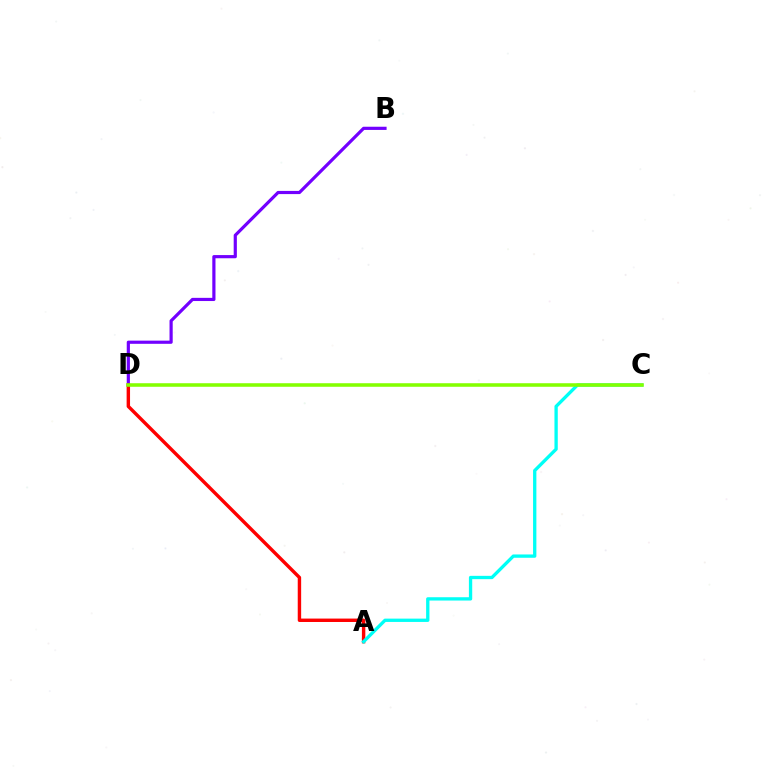{('B', 'D'): [{'color': '#7200ff', 'line_style': 'solid', 'thickness': 2.29}], ('A', 'D'): [{'color': '#ff0000', 'line_style': 'solid', 'thickness': 2.46}], ('A', 'C'): [{'color': '#00fff6', 'line_style': 'solid', 'thickness': 2.39}], ('C', 'D'): [{'color': '#84ff00', 'line_style': 'solid', 'thickness': 2.55}]}